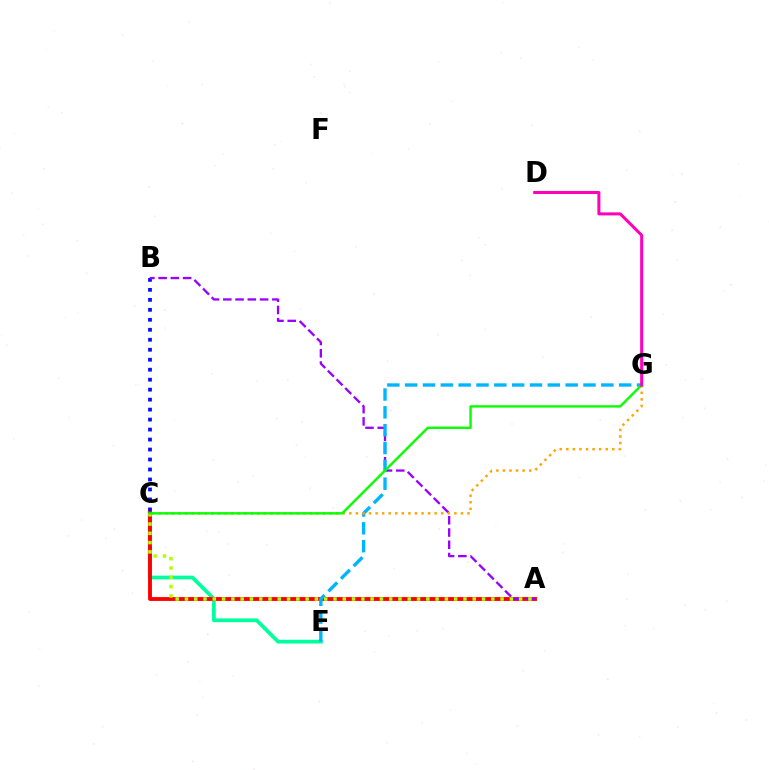{('C', 'E'): [{'color': '#00ff9d', 'line_style': 'solid', 'thickness': 2.7}], ('B', 'C'): [{'color': '#0010ff', 'line_style': 'dotted', 'thickness': 2.71}], ('A', 'C'): [{'color': '#ff0000', 'line_style': 'solid', 'thickness': 2.78}, {'color': '#b3ff00', 'line_style': 'dotted', 'thickness': 2.52}], ('A', 'B'): [{'color': '#9b00ff', 'line_style': 'dashed', 'thickness': 1.67}], ('E', 'G'): [{'color': '#00b5ff', 'line_style': 'dashed', 'thickness': 2.42}], ('C', 'G'): [{'color': '#ffa500', 'line_style': 'dotted', 'thickness': 1.78}, {'color': '#08ff00', 'line_style': 'solid', 'thickness': 1.72}], ('D', 'G'): [{'color': '#ff00bd', 'line_style': 'solid', 'thickness': 2.18}]}